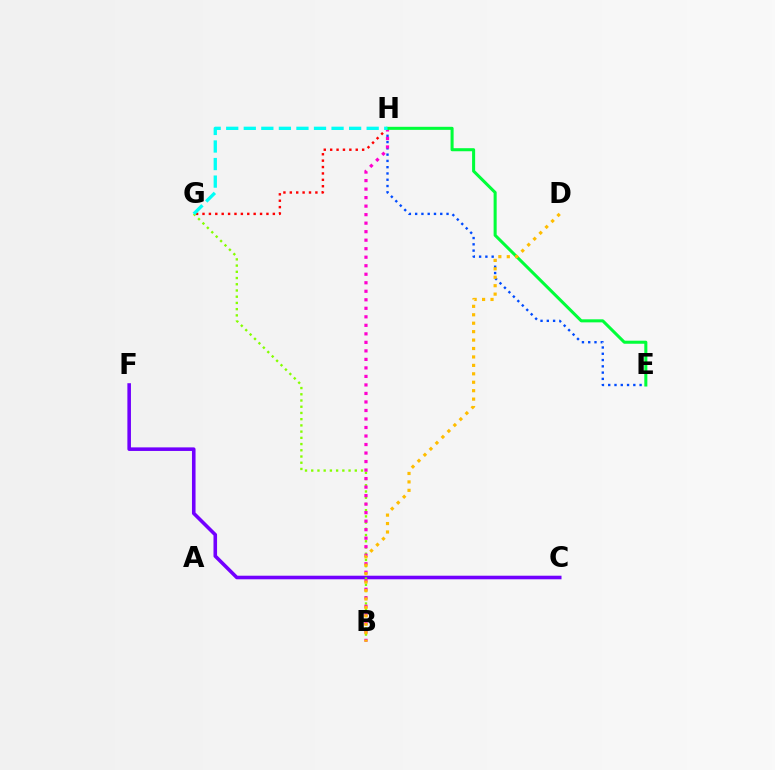{('E', 'H'): [{'color': '#004bff', 'line_style': 'dotted', 'thickness': 1.71}, {'color': '#00ff39', 'line_style': 'solid', 'thickness': 2.2}], ('G', 'H'): [{'color': '#ff0000', 'line_style': 'dotted', 'thickness': 1.74}, {'color': '#00fff6', 'line_style': 'dashed', 'thickness': 2.38}], ('C', 'F'): [{'color': '#7200ff', 'line_style': 'solid', 'thickness': 2.57}], ('B', 'G'): [{'color': '#84ff00', 'line_style': 'dotted', 'thickness': 1.69}], ('B', 'H'): [{'color': '#ff00cf', 'line_style': 'dotted', 'thickness': 2.31}], ('B', 'D'): [{'color': '#ffbd00', 'line_style': 'dotted', 'thickness': 2.29}]}